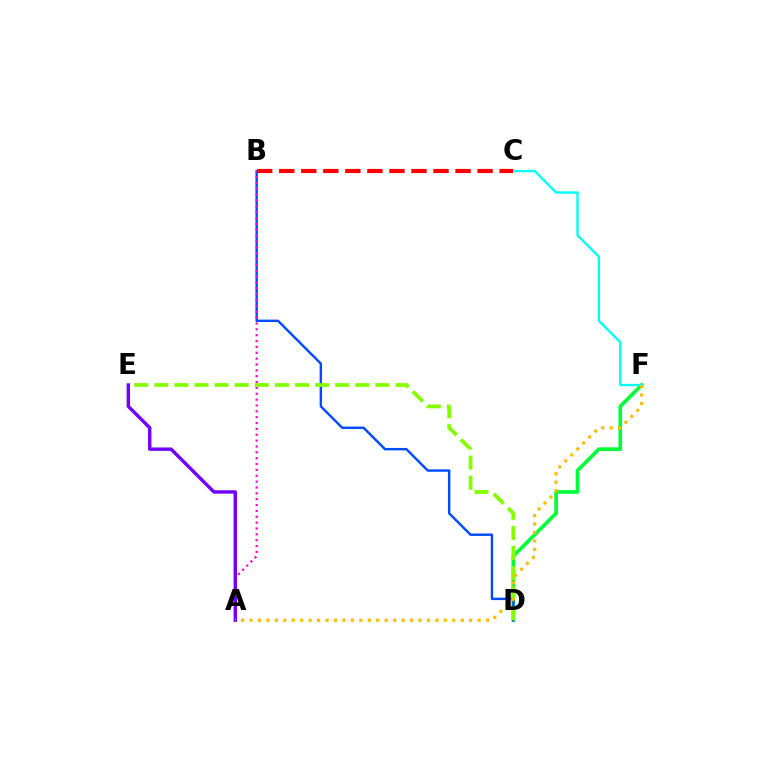{('D', 'F'): [{'color': '#00ff39', 'line_style': 'solid', 'thickness': 2.64}], ('B', 'D'): [{'color': '#004bff', 'line_style': 'solid', 'thickness': 1.73}], ('A', 'B'): [{'color': '#ff00cf', 'line_style': 'dotted', 'thickness': 1.59}], ('D', 'E'): [{'color': '#84ff00', 'line_style': 'dashed', 'thickness': 2.73}], ('A', 'E'): [{'color': '#7200ff', 'line_style': 'solid', 'thickness': 2.46}], ('C', 'F'): [{'color': '#00fff6', 'line_style': 'solid', 'thickness': 1.67}], ('A', 'F'): [{'color': '#ffbd00', 'line_style': 'dotted', 'thickness': 2.3}], ('B', 'C'): [{'color': '#ff0000', 'line_style': 'dashed', 'thickness': 2.99}]}